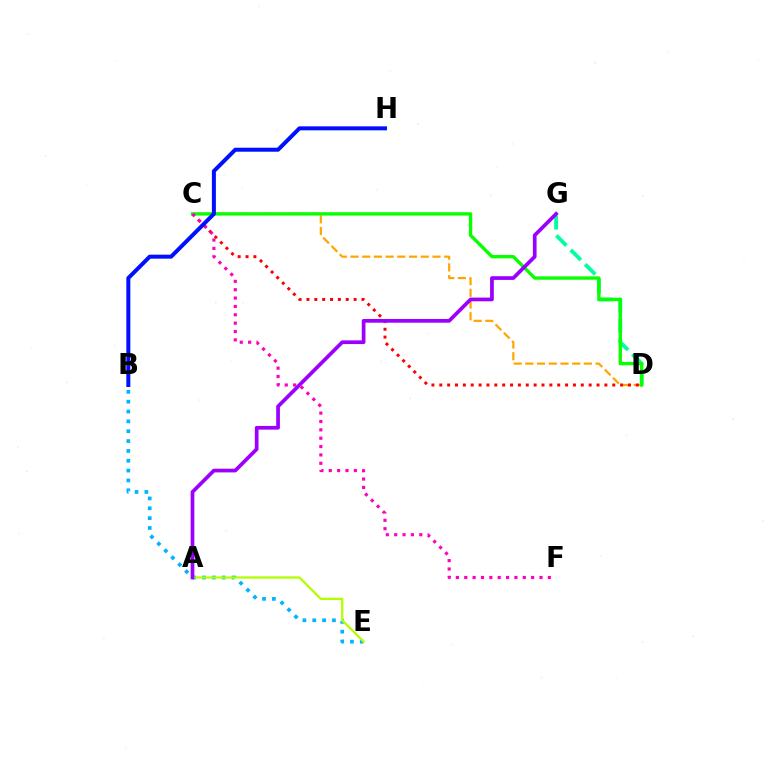{('C', 'D'): [{'color': '#ffa500', 'line_style': 'dashed', 'thickness': 1.59}, {'color': '#ff0000', 'line_style': 'dotted', 'thickness': 2.14}, {'color': '#08ff00', 'line_style': 'solid', 'thickness': 2.41}], ('D', 'G'): [{'color': '#00ff9d', 'line_style': 'dashed', 'thickness': 2.76}], ('B', 'E'): [{'color': '#00b5ff', 'line_style': 'dotted', 'thickness': 2.67}], ('C', 'F'): [{'color': '#ff00bd', 'line_style': 'dotted', 'thickness': 2.27}], ('A', 'E'): [{'color': '#b3ff00', 'line_style': 'solid', 'thickness': 1.65}], ('A', 'G'): [{'color': '#9b00ff', 'line_style': 'solid', 'thickness': 2.67}], ('B', 'H'): [{'color': '#0010ff', 'line_style': 'solid', 'thickness': 2.88}]}